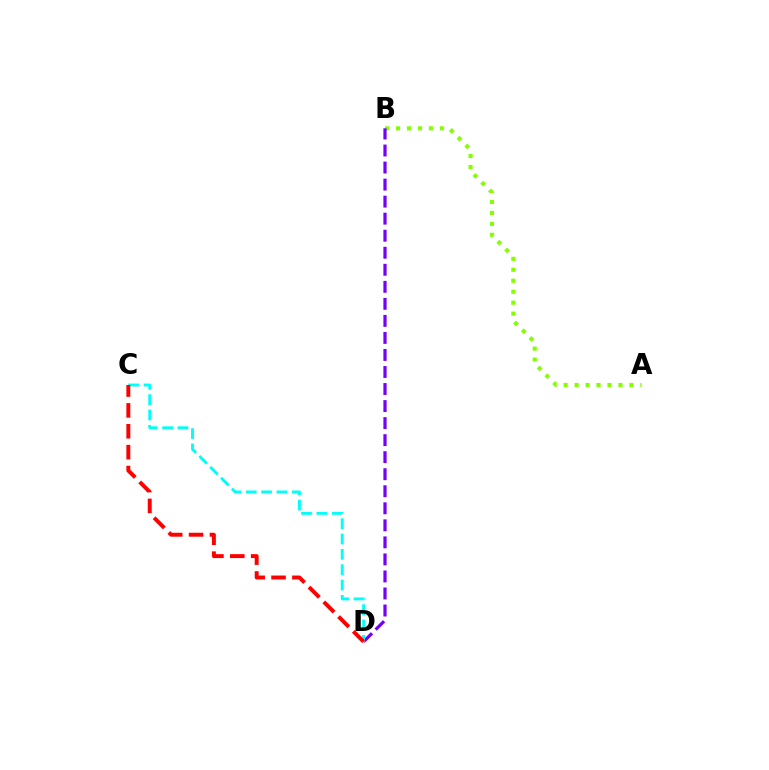{('A', 'B'): [{'color': '#84ff00', 'line_style': 'dotted', 'thickness': 2.98}], ('B', 'D'): [{'color': '#7200ff', 'line_style': 'dashed', 'thickness': 2.31}], ('C', 'D'): [{'color': '#00fff6', 'line_style': 'dashed', 'thickness': 2.08}, {'color': '#ff0000', 'line_style': 'dashed', 'thickness': 2.84}]}